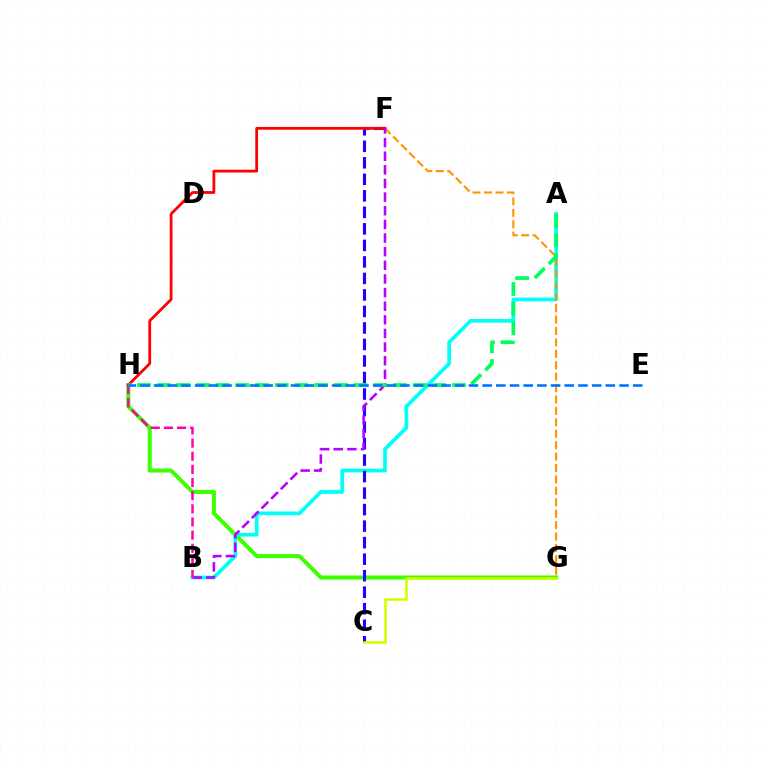{('G', 'H'): [{'color': '#3dff00', 'line_style': 'solid', 'thickness': 2.91}], ('A', 'B'): [{'color': '#00fff6', 'line_style': 'solid', 'thickness': 2.68}], ('F', 'G'): [{'color': '#ff9400', 'line_style': 'dashed', 'thickness': 1.55}], ('C', 'F'): [{'color': '#2500ff', 'line_style': 'dashed', 'thickness': 2.24}], ('C', 'G'): [{'color': '#d1ff00', 'line_style': 'solid', 'thickness': 1.87}], ('F', 'H'): [{'color': '#ff0000', 'line_style': 'solid', 'thickness': 2.0}], ('B', 'F'): [{'color': '#b900ff', 'line_style': 'dashed', 'thickness': 1.85}], ('B', 'H'): [{'color': '#ff00ac', 'line_style': 'dashed', 'thickness': 1.79}], ('A', 'H'): [{'color': '#00ff5c', 'line_style': 'dashed', 'thickness': 2.68}], ('E', 'H'): [{'color': '#0074ff', 'line_style': 'dashed', 'thickness': 1.86}]}